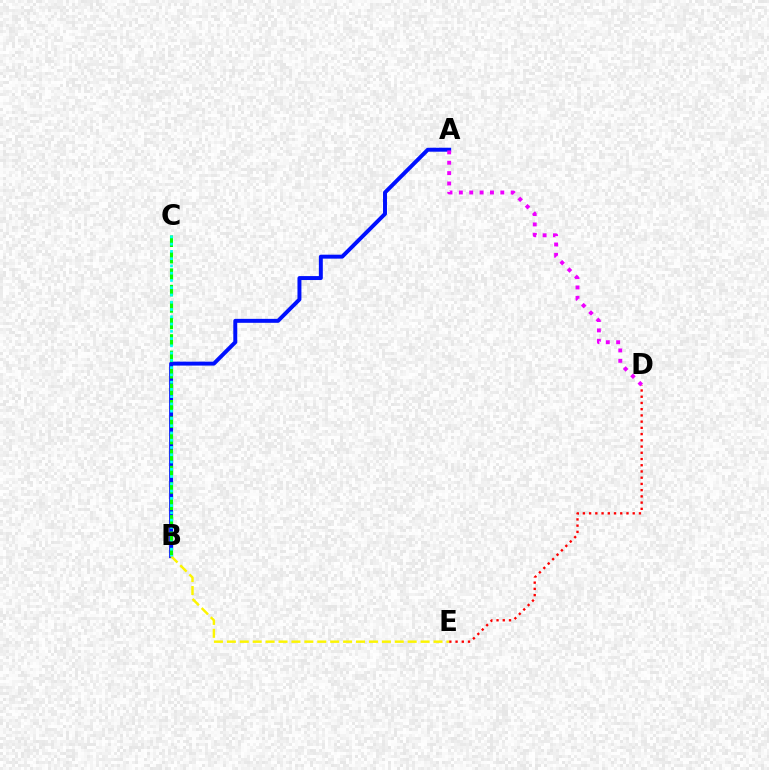{('D', 'E'): [{'color': '#ff0000', 'line_style': 'dotted', 'thickness': 1.69}], ('A', 'B'): [{'color': '#0010ff', 'line_style': 'solid', 'thickness': 2.84}], ('A', 'D'): [{'color': '#ee00ff', 'line_style': 'dotted', 'thickness': 2.82}], ('B', 'C'): [{'color': '#08ff00', 'line_style': 'dashed', 'thickness': 2.23}, {'color': '#00fff6', 'line_style': 'dotted', 'thickness': 1.97}], ('B', 'E'): [{'color': '#fcf500', 'line_style': 'dashed', 'thickness': 1.75}]}